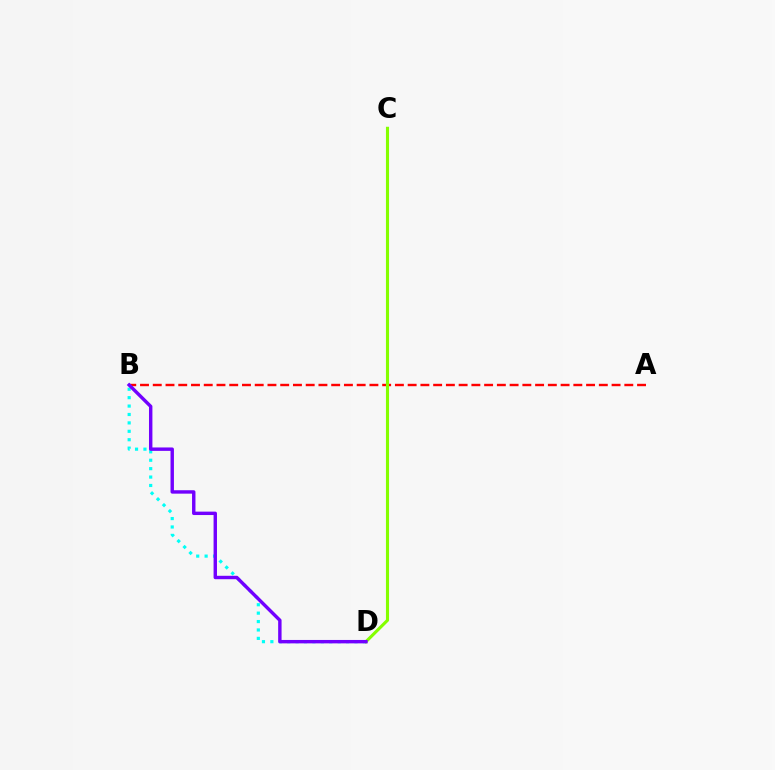{('B', 'D'): [{'color': '#00fff6', 'line_style': 'dotted', 'thickness': 2.29}, {'color': '#7200ff', 'line_style': 'solid', 'thickness': 2.46}], ('A', 'B'): [{'color': '#ff0000', 'line_style': 'dashed', 'thickness': 1.73}], ('C', 'D'): [{'color': '#84ff00', 'line_style': 'solid', 'thickness': 2.23}]}